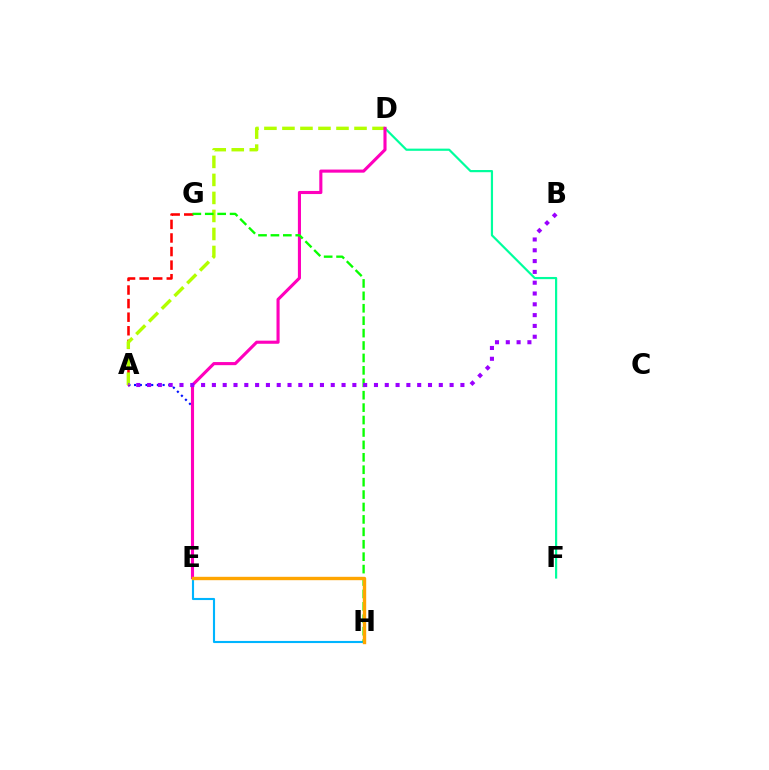{('A', 'E'): [{'color': '#0010ff', 'line_style': 'dotted', 'thickness': 1.55}], ('A', 'G'): [{'color': '#ff0000', 'line_style': 'dashed', 'thickness': 1.84}], ('A', 'D'): [{'color': '#b3ff00', 'line_style': 'dashed', 'thickness': 2.45}], ('E', 'H'): [{'color': '#00b5ff', 'line_style': 'solid', 'thickness': 1.52}, {'color': '#ffa500', 'line_style': 'solid', 'thickness': 2.44}], ('D', 'F'): [{'color': '#00ff9d', 'line_style': 'solid', 'thickness': 1.58}], ('D', 'E'): [{'color': '#ff00bd', 'line_style': 'solid', 'thickness': 2.24}], ('G', 'H'): [{'color': '#08ff00', 'line_style': 'dashed', 'thickness': 1.69}], ('A', 'B'): [{'color': '#9b00ff', 'line_style': 'dotted', 'thickness': 2.94}]}